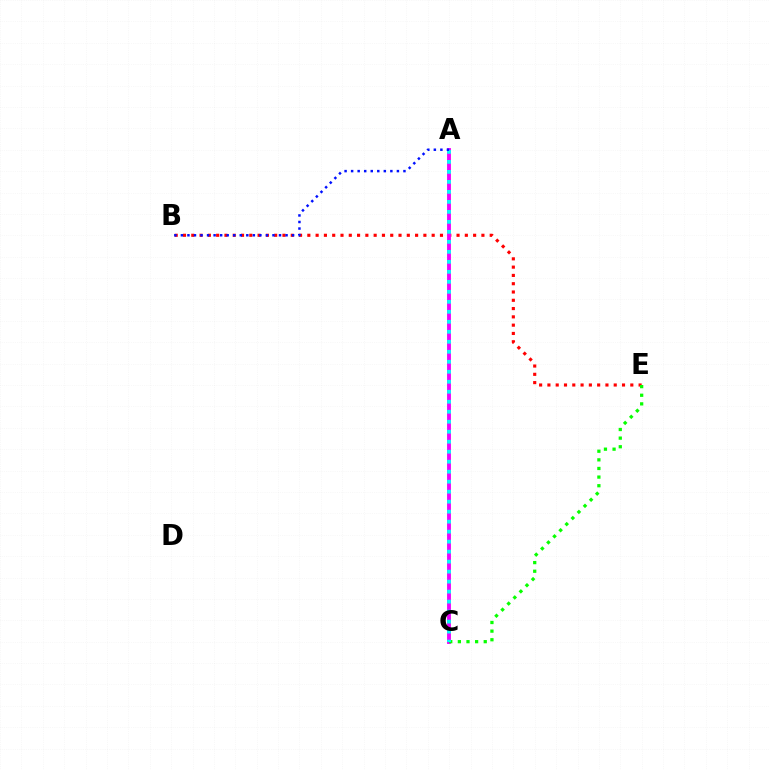{('A', 'C'): [{'color': '#fcf500', 'line_style': 'dashed', 'thickness': 1.71}, {'color': '#ee00ff', 'line_style': 'solid', 'thickness': 2.78}, {'color': '#00fff6', 'line_style': 'dotted', 'thickness': 2.72}], ('B', 'E'): [{'color': '#ff0000', 'line_style': 'dotted', 'thickness': 2.25}], ('C', 'E'): [{'color': '#08ff00', 'line_style': 'dotted', 'thickness': 2.34}], ('A', 'B'): [{'color': '#0010ff', 'line_style': 'dotted', 'thickness': 1.78}]}